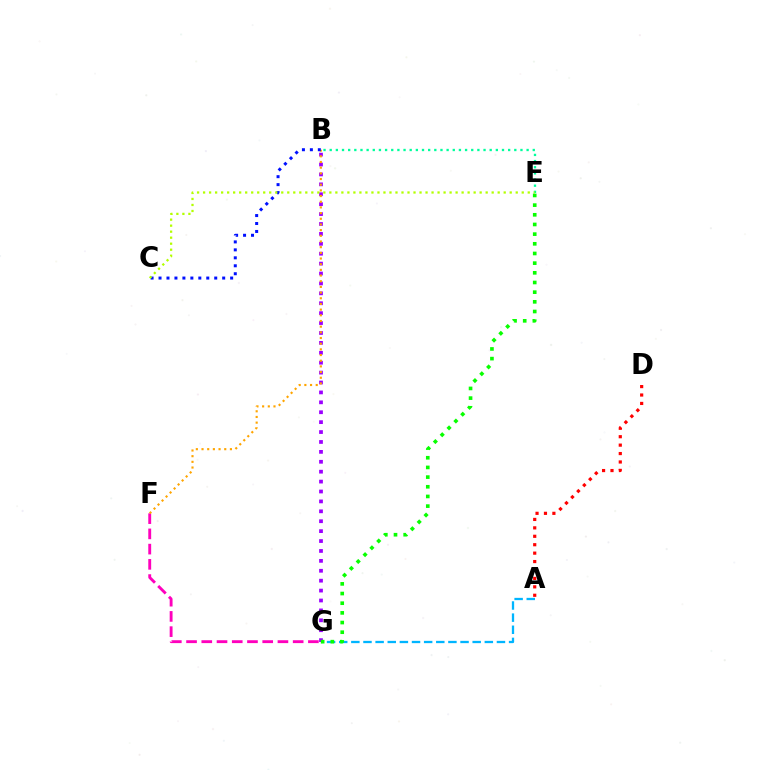{('F', 'G'): [{'color': '#ff00bd', 'line_style': 'dashed', 'thickness': 2.07}], ('B', 'G'): [{'color': '#9b00ff', 'line_style': 'dotted', 'thickness': 2.69}], ('B', 'F'): [{'color': '#ffa500', 'line_style': 'dotted', 'thickness': 1.54}], ('A', 'G'): [{'color': '#00b5ff', 'line_style': 'dashed', 'thickness': 1.65}], ('B', 'C'): [{'color': '#0010ff', 'line_style': 'dotted', 'thickness': 2.16}], ('B', 'E'): [{'color': '#00ff9d', 'line_style': 'dotted', 'thickness': 1.67}], ('C', 'E'): [{'color': '#b3ff00', 'line_style': 'dotted', 'thickness': 1.63}], ('A', 'D'): [{'color': '#ff0000', 'line_style': 'dotted', 'thickness': 2.29}], ('E', 'G'): [{'color': '#08ff00', 'line_style': 'dotted', 'thickness': 2.63}]}